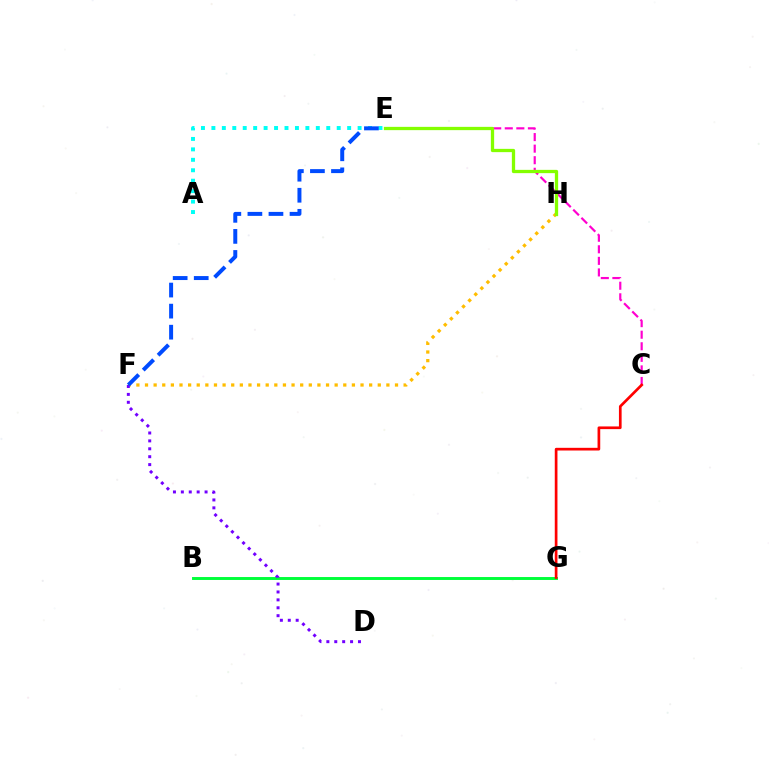{('B', 'G'): [{'color': '#00ff39', 'line_style': 'solid', 'thickness': 2.11}], ('F', 'H'): [{'color': '#ffbd00', 'line_style': 'dotted', 'thickness': 2.34}], ('C', 'E'): [{'color': '#ff00cf', 'line_style': 'dashed', 'thickness': 1.57}], ('A', 'E'): [{'color': '#00fff6', 'line_style': 'dotted', 'thickness': 2.84}], ('D', 'F'): [{'color': '#7200ff', 'line_style': 'dotted', 'thickness': 2.15}], ('E', 'H'): [{'color': '#84ff00', 'line_style': 'solid', 'thickness': 2.36}], ('E', 'F'): [{'color': '#004bff', 'line_style': 'dashed', 'thickness': 2.86}], ('C', 'G'): [{'color': '#ff0000', 'line_style': 'solid', 'thickness': 1.94}]}